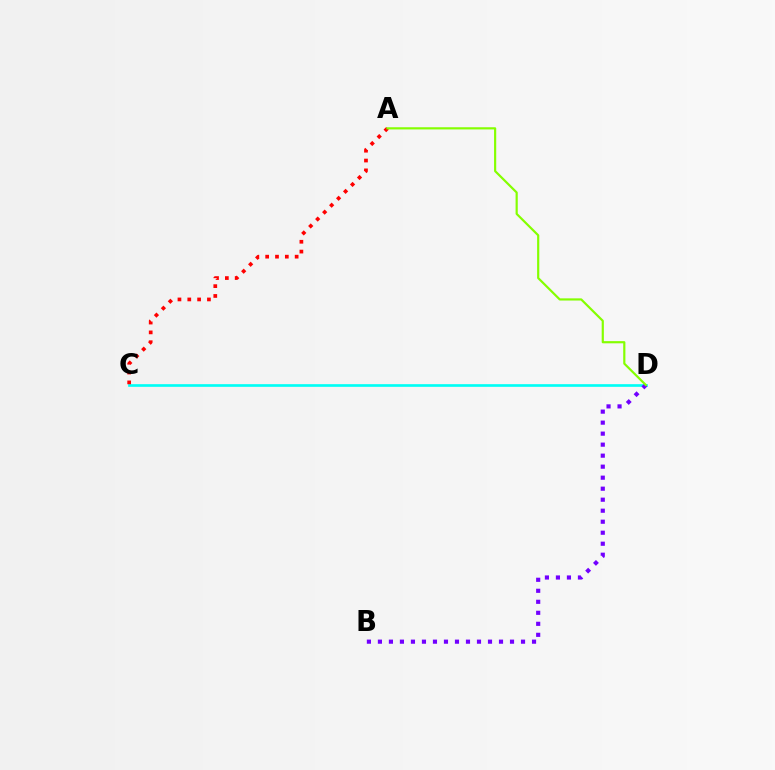{('C', 'D'): [{'color': '#00fff6', 'line_style': 'solid', 'thickness': 1.92}], ('B', 'D'): [{'color': '#7200ff', 'line_style': 'dotted', 'thickness': 2.99}], ('A', 'C'): [{'color': '#ff0000', 'line_style': 'dotted', 'thickness': 2.67}], ('A', 'D'): [{'color': '#84ff00', 'line_style': 'solid', 'thickness': 1.57}]}